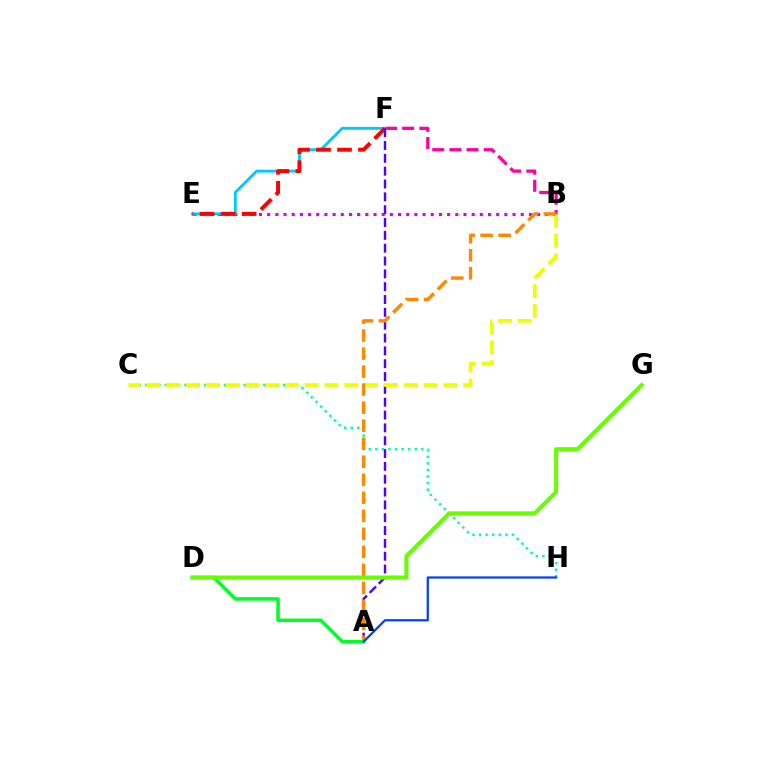{('C', 'H'): [{'color': '#00ffaf', 'line_style': 'dotted', 'thickness': 1.78}], ('B', 'F'): [{'color': '#ff00a0', 'line_style': 'dashed', 'thickness': 2.33}], ('B', 'E'): [{'color': '#d600ff', 'line_style': 'dotted', 'thickness': 2.22}], ('E', 'F'): [{'color': '#00c7ff', 'line_style': 'solid', 'thickness': 2.06}, {'color': '#ff0000', 'line_style': 'dashed', 'thickness': 2.85}], ('A', 'F'): [{'color': '#4f00ff', 'line_style': 'dashed', 'thickness': 1.74}], ('B', 'C'): [{'color': '#eeff00', 'line_style': 'dashed', 'thickness': 2.69}], ('A', 'B'): [{'color': '#ff8800', 'line_style': 'dashed', 'thickness': 2.45}], ('A', 'D'): [{'color': '#00ff27', 'line_style': 'solid', 'thickness': 2.53}], ('D', 'G'): [{'color': '#66ff00', 'line_style': 'solid', 'thickness': 2.92}], ('A', 'H'): [{'color': '#003fff', 'line_style': 'solid', 'thickness': 1.61}]}